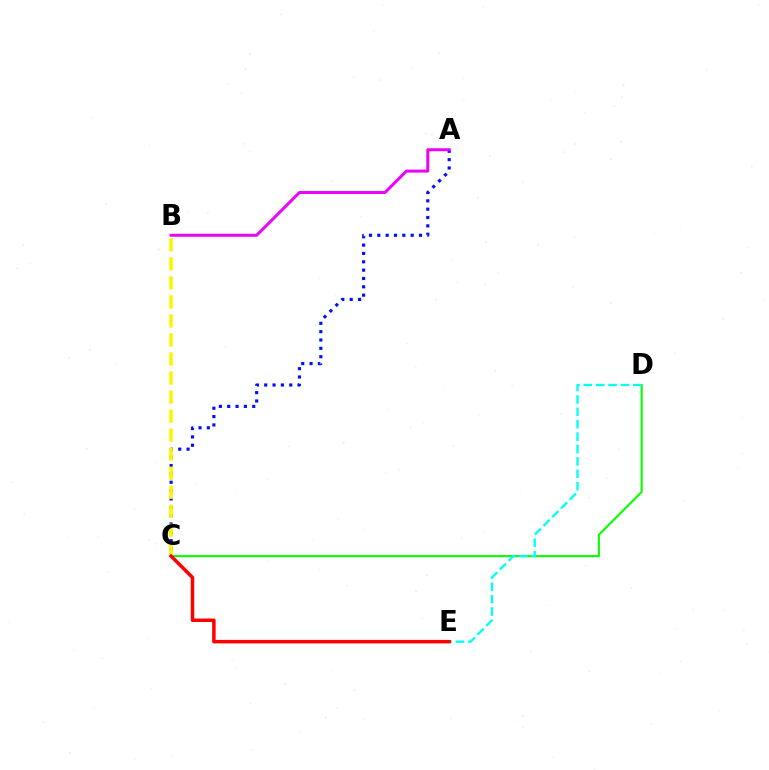{('A', 'C'): [{'color': '#0010ff', 'line_style': 'dotted', 'thickness': 2.27}], ('C', 'D'): [{'color': '#08ff00', 'line_style': 'solid', 'thickness': 1.51}], ('D', 'E'): [{'color': '#00fff6', 'line_style': 'dashed', 'thickness': 1.68}], ('B', 'C'): [{'color': '#fcf500', 'line_style': 'dashed', 'thickness': 2.59}], ('C', 'E'): [{'color': '#ff0000', 'line_style': 'solid', 'thickness': 2.51}], ('A', 'B'): [{'color': '#ee00ff', 'line_style': 'solid', 'thickness': 2.15}]}